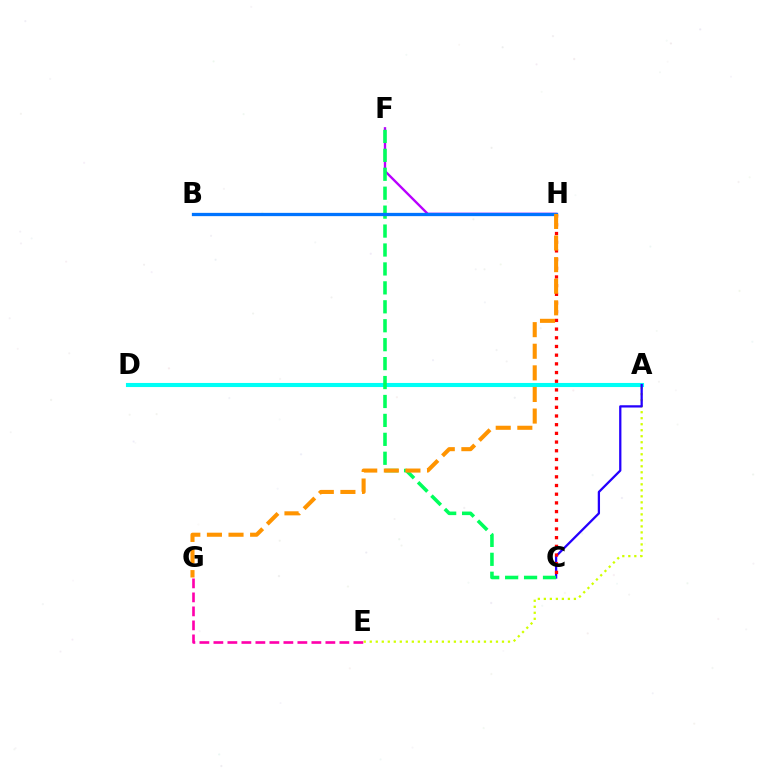{('A', 'D'): [{'color': '#00fff6', 'line_style': 'solid', 'thickness': 2.95}], ('A', 'E'): [{'color': '#d1ff00', 'line_style': 'dotted', 'thickness': 1.63}], ('F', 'H'): [{'color': '#b900ff', 'line_style': 'solid', 'thickness': 1.7}], ('A', 'C'): [{'color': '#2500ff', 'line_style': 'solid', 'thickness': 1.64}], ('C', 'H'): [{'color': '#ff0000', 'line_style': 'dotted', 'thickness': 2.36}], ('B', 'H'): [{'color': '#3dff00', 'line_style': 'dashed', 'thickness': 1.87}, {'color': '#0074ff', 'line_style': 'solid', 'thickness': 2.36}], ('E', 'G'): [{'color': '#ff00ac', 'line_style': 'dashed', 'thickness': 1.9}], ('C', 'F'): [{'color': '#00ff5c', 'line_style': 'dashed', 'thickness': 2.57}], ('G', 'H'): [{'color': '#ff9400', 'line_style': 'dashed', 'thickness': 2.93}]}